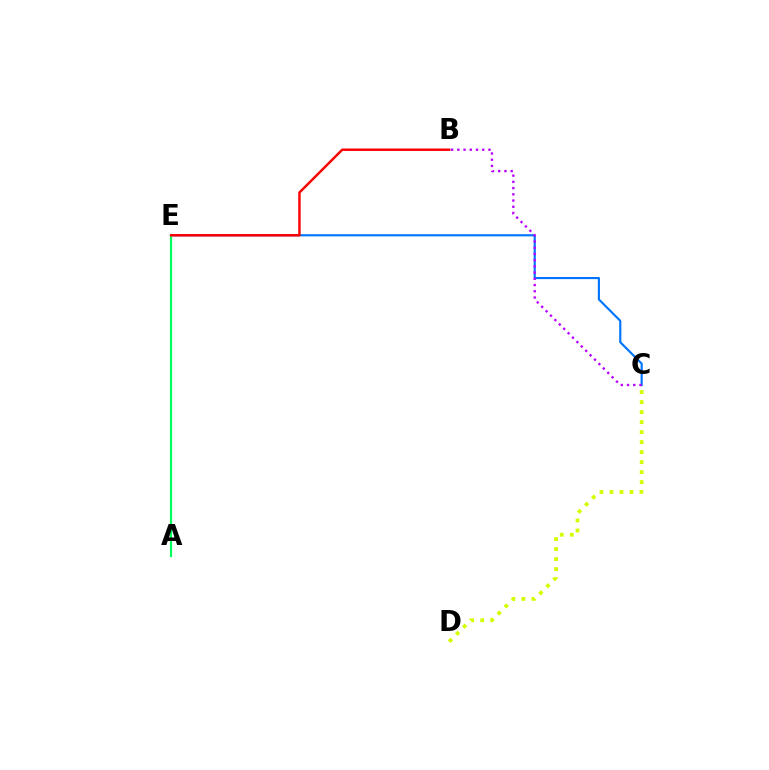{('C', 'E'): [{'color': '#0074ff', 'line_style': 'solid', 'thickness': 1.54}], ('B', 'C'): [{'color': '#b900ff', 'line_style': 'dotted', 'thickness': 1.69}], ('A', 'E'): [{'color': '#00ff5c', 'line_style': 'solid', 'thickness': 1.59}], ('B', 'E'): [{'color': '#ff0000', 'line_style': 'solid', 'thickness': 1.76}], ('C', 'D'): [{'color': '#d1ff00', 'line_style': 'dotted', 'thickness': 2.72}]}